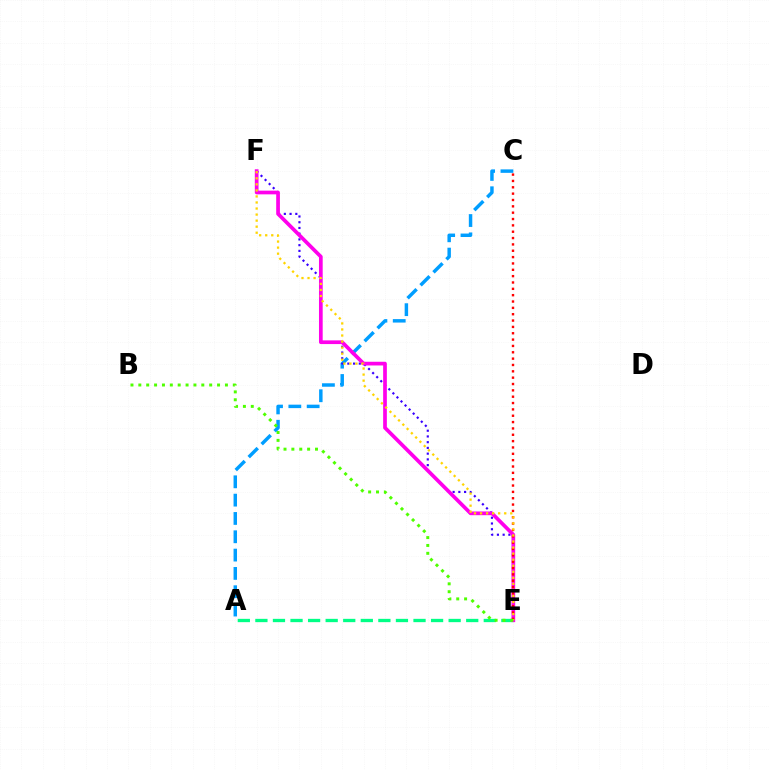{('A', 'C'): [{'color': '#009eff', 'line_style': 'dashed', 'thickness': 2.49}], ('E', 'F'): [{'color': '#3700ff', 'line_style': 'dotted', 'thickness': 1.56}, {'color': '#ff00ed', 'line_style': 'solid', 'thickness': 2.67}, {'color': '#ffd500', 'line_style': 'dotted', 'thickness': 1.64}], ('A', 'E'): [{'color': '#00ff86', 'line_style': 'dashed', 'thickness': 2.39}], ('C', 'E'): [{'color': '#ff0000', 'line_style': 'dotted', 'thickness': 1.72}], ('B', 'E'): [{'color': '#4fff00', 'line_style': 'dotted', 'thickness': 2.14}]}